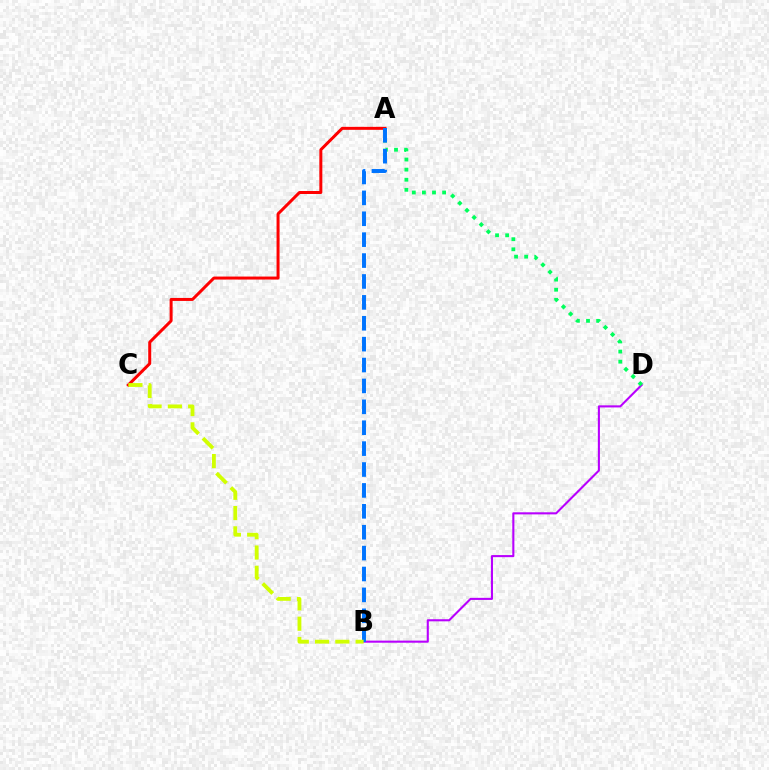{('B', 'D'): [{'color': '#b900ff', 'line_style': 'solid', 'thickness': 1.51}], ('A', 'D'): [{'color': '#00ff5c', 'line_style': 'dotted', 'thickness': 2.74}], ('A', 'C'): [{'color': '#ff0000', 'line_style': 'solid', 'thickness': 2.16}], ('A', 'B'): [{'color': '#0074ff', 'line_style': 'dashed', 'thickness': 2.84}], ('B', 'C'): [{'color': '#d1ff00', 'line_style': 'dashed', 'thickness': 2.76}]}